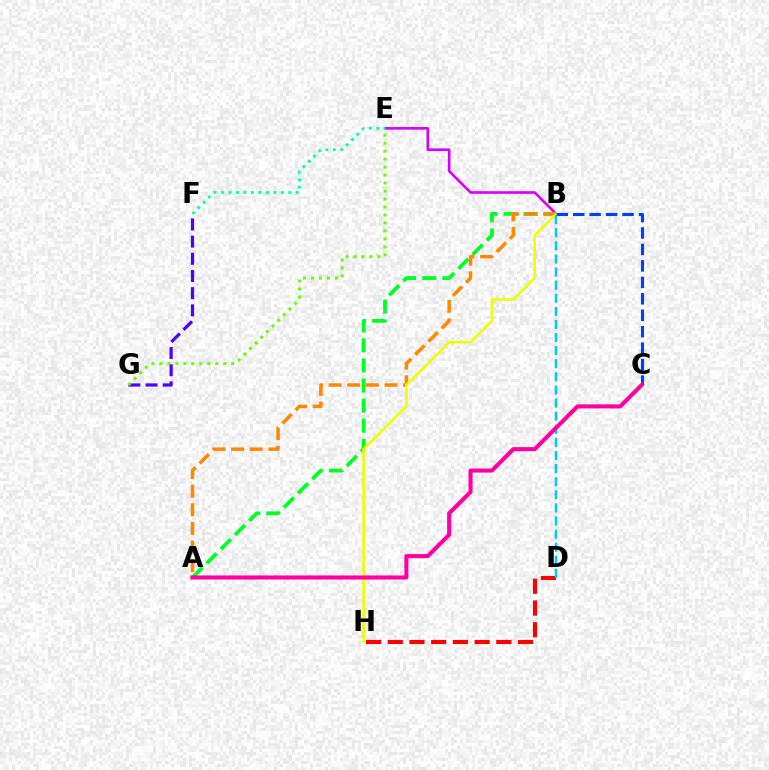{('D', 'H'): [{'color': '#ff0000', 'line_style': 'dashed', 'thickness': 2.95}], ('F', 'G'): [{'color': '#4f00ff', 'line_style': 'dashed', 'thickness': 2.33}], ('A', 'B'): [{'color': '#00ff27', 'line_style': 'dashed', 'thickness': 2.73}, {'color': '#ff8800', 'line_style': 'dashed', 'thickness': 2.53}], ('B', 'E'): [{'color': '#d600ff', 'line_style': 'solid', 'thickness': 1.88}], ('E', 'G'): [{'color': '#66ff00', 'line_style': 'dotted', 'thickness': 2.17}], ('B', 'H'): [{'color': '#eeff00', 'line_style': 'solid', 'thickness': 1.88}], ('B', 'C'): [{'color': '#003fff', 'line_style': 'dashed', 'thickness': 2.24}], ('B', 'D'): [{'color': '#00c7ff', 'line_style': 'dashed', 'thickness': 1.78}], ('E', 'F'): [{'color': '#00ffaf', 'line_style': 'dotted', 'thickness': 2.03}], ('A', 'C'): [{'color': '#ff00a0', 'line_style': 'solid', 'thickness': 2.93}]}